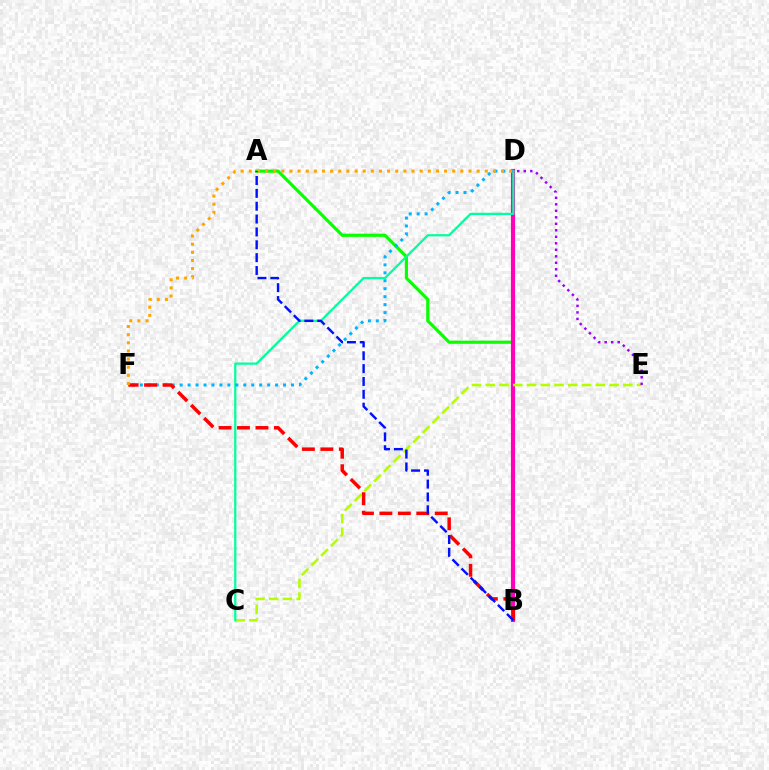{('A', 'B'): [{'color': '#08ff00', 'line_style': 'solid', 'thickness': 2.27}, {'color': '#0010ff', 'line_style': 'dashed', 'thickness': 1.75}], ('B', 'D'): [{'color': '#ff00bd', 'line_style': 'solid', 'thickness': 2.98}], ('C', 'E'): [{'color': '#b3ff00', 'line_style': 'dashed', 'thickness': 1.87}], ('C', 'D'): [{'color': '#00ff9d', 'line_style': 'solid', 'thickness': 1.62}], ('D', 'F'): [{'color': '#00b5ff', 'line_style': 'dotted', 'thickness': 2.16}, {'color': '#ffa500', 'line_style': 'dotted', 'thickness': 2.21}], ('D', 'E'): [{'color': '#9b00ff', 'line_style': 'dotted', 'thickness': 1.77}], ('B', 'F'): [{'color': '#ff0000', 'line_style': 'dashed', 'thickness': 2.51}]}